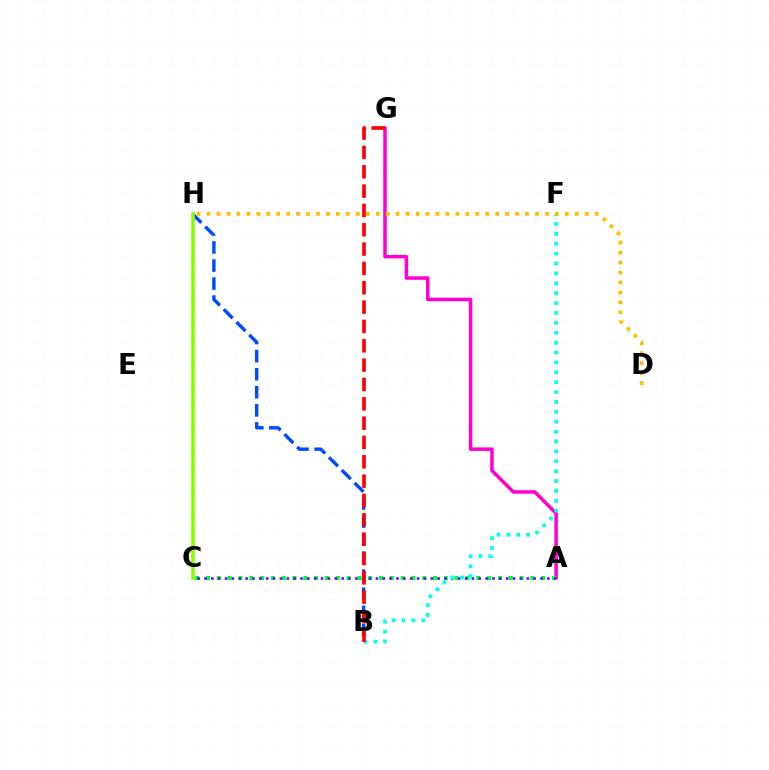{('A', 'G'): [{'color': '#ff00cf', 'line_style': 'solid', 'thickness': 2.52}], ('B', 'H'): [{'color': '#004bff', 'line_style': 'dashed', 'thickness': 2.45}], ('A', 'C'): [{'color': '#00ff39', 'line_style': 'dotted', 'thickness': 2.94}, {'color': '#7200ff', 'line_style': 'dotted', 'thickness': 1.86}], ('B', 'F'): [{'color': '#00fff6', 'line_style': 'dotted', 'thickness': 2.69}], ('C', 'H'): [{'color': '#84ff00', 'line_style': 'solid', 'thickness': 2.58}], ('B', 'G'): [{'color': '#ff0000', 'line_style': 'dashed', 'thickness': 2.63}], ('D', 'H'): [{'color': '#ffbd00', 'line_style': 'dotted', 'thickness': 2.7}]}